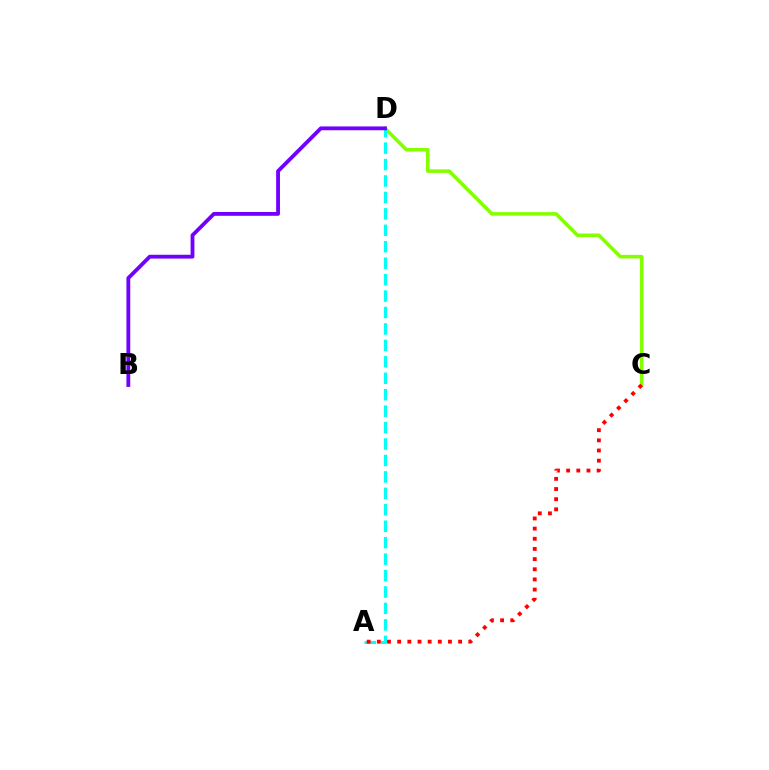{('C', 'D'): [{'color': '#84ff00', 'line_style': 'solid', 'thickness': 2.56}], ('A', 'D'): [{'color': '#00fff6', 'line_style': 'dashed', 'thickness': 2.23}], ('B', 'D'): [{'color': '#7200ff', 'line_style': 'solid', 'thickness': 2.75}], ('A', 'C'): [{'color': '#ff0000', 'line_style': 'dotted', 'thickness': 2.76}]}